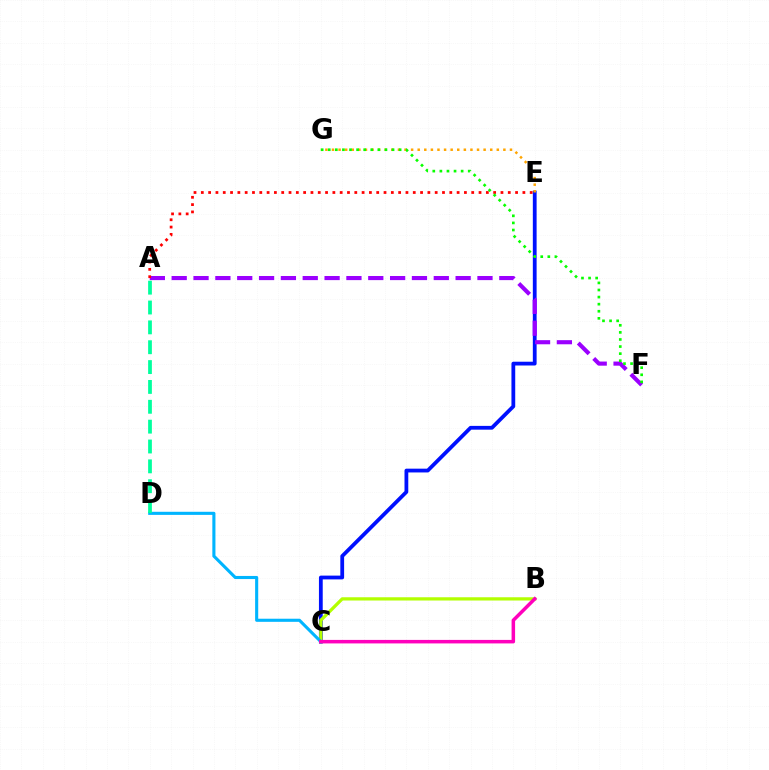{('C', 'E'): [{'color': '#0010ff', 'line_style': 'solid', 'thickness': 2.72}], ('B', 'C'): [{'color': '#b3ff00', 'line_style': 'solid', 'thickness': 2.34}, {'color': '#ff00bd', 'line_style': 'solid', 'thickness': 2.53}], ('A', 'F'): [{'color': '#9b00ff', 'line_style': 'dashed', 'thickness': 2.97}], ('A', 'E'): [{'color': '#ff0000', 'line_style': 'dotted', 'thickness': 1.99}], ('C', 'D'): [{'color': '#00b5ff', 'line_style': 'solid', 'thickness': 2.23}], ('A', 'D'): [{'color': '#00ff9d', 'line_style': 'dashed', 'thickness': 2.7}], ('E', 'G'): [{'color': '#ffa500', 'line_style': 'dotted', 'thickness': 1.79}], ('F', 'G'): [{'color': '#08ff00', 'line_style': 'dotted', 'thickness': 1.93}]}